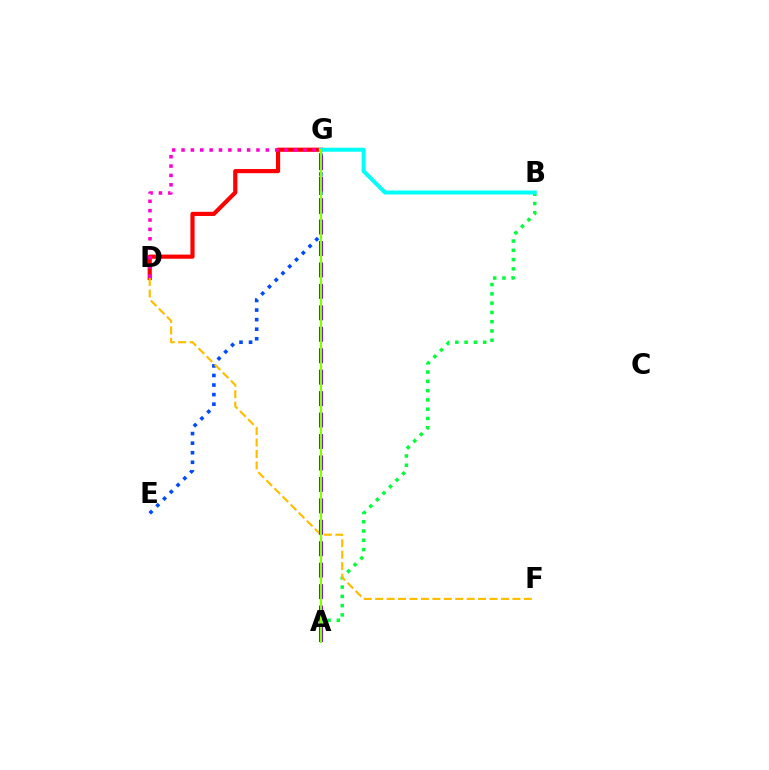{('A', 'B'): [{'color': '#00ff39', 'line_style': 'dotted', 'thickness': 2.52}], ('D', 'G'): [{'color': '#ff0000', 'line_style': 'solid', 'thickness': 2.99}, {'color': '#ff00cf', 'line_style': 'dotted', 'thickness': 2.55}], ('B', 'G'): [{'color': '#00fff6', 'line_style': 'solid', 'thickness': 2.87}], ('E', 'G'): [{'color': '#004bff', 'line_style': 'dotted', 'thickness': 2.6}], ('D', 'F'): [{'color': '#ffbd00', 'line_style': 'dashed', 'thickness': 1.55}], ('A', 'G'): [{'color': '#7200ff', 'line_style': 'dashed', 'thickness': 2.91}, {'color': '#84ff00', 'line_style': 'solid', 'thickness': 1.61}]}